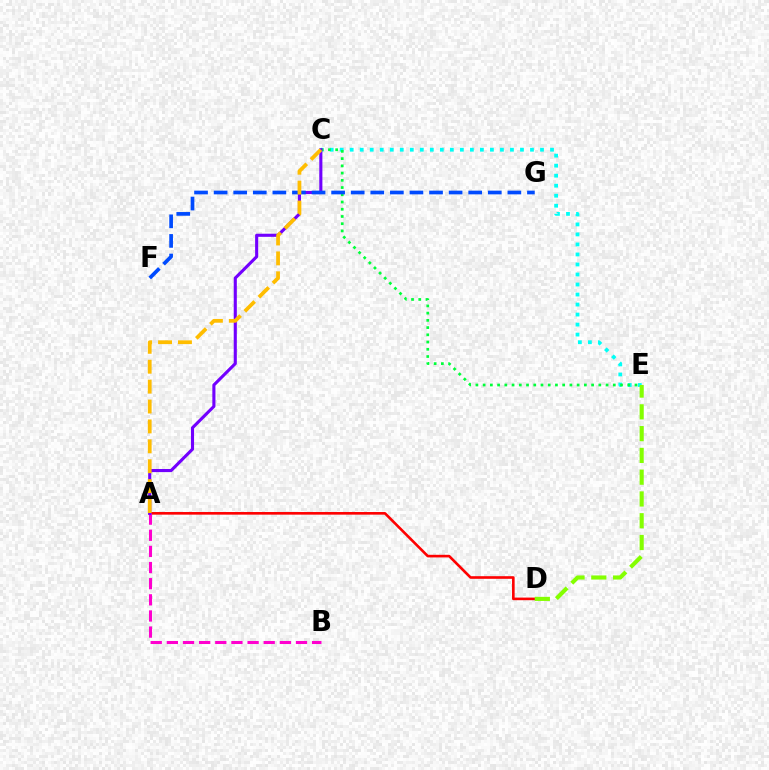{('A', 'D'): [{'color': '#ff0000', 'line_style': 'solid', 'thickness': 1.89}], ('C', 'E'): [{'color': '#00fff6', 'line_style': 'dotted', 'thickness': 2.72}, {'color': '#00ff39', 'line_style': 'dotted', 'thickness': 1.96}], ('A', 'B'): [{'color': '#ff00cf', 'line_style': 'dashed', 'thickness': 2.19}], ('D', 'E'): [{'color': '#84ff00', 'line_style': 'dashed', 'thickness': 2.96}], ('A', 'C'): [{'color': '#7200ff', 'line_style': 'solid', 'thickness': 2.23}, {'color': '#ffbd00', 'line_style': 'dashed', 'thickness': 2.7}], ('F', 'G'): [{'color': '#004bff', 'line_style': 'dashed', 'thickness': 2.66}]}